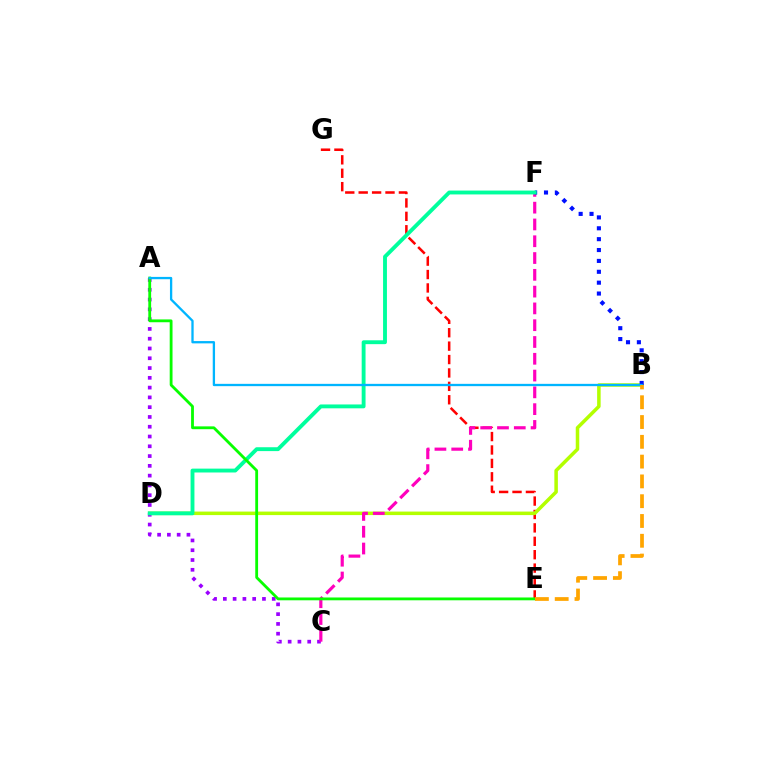{('A', 'C'): [{'color': '#9b00ff', 'line_style': 'dotted', 'thickness': 2.66}], ('E', 'G'): [{'color': '#ff0000', 'line_style': 'dashed', 'thickness': 1.82}], ('B', 'D'): [{'color': '#b3ff00', 'line_style': 'solid', 'thickness': 2.53}], ('C', 'F'): [{'color': '#ff00bd', 'line_style': 'dashed', 'thickness': 2.28}], ('B', 'F'): [{'color': '#0010ff', 'line_style': 'dotted', 'thickness': 2.96}], ('D', 'F'): [{'color': '#00ff9d', 'line_style': 'solid', 'thickness': 2.78}], ('A', 'E'): [{'color': '#08ff00', 'line_style': 'solid', 'thickness': 2.03}], ('A', 'B'): [{'color': '#00b5ff', 'line_style': 'solid', 'thickness': 1.66}], ('B', 'E'): [{'color': '#ffa500', 'line_style': 'dashed', 'thickness': 2.69}]}